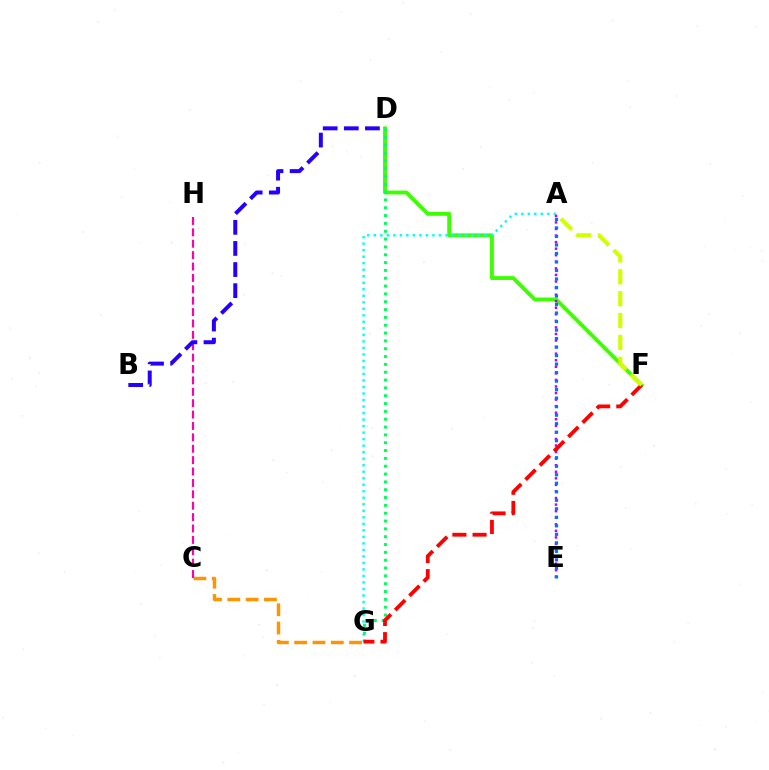{('D', 'F'): [{'color': '#3dff00', 'line_style': 'solid', 'thickness': 2.77}], ('A', 'G'): [{'color': '#00fff6', 'line_style': 'dotted', 'thickness': 1.77}], ('A', 'E'): [{'color': '#b900ff', 'line_style': 'dotted', 'thickness': 1.78}, {'color': '#0074ff', 'line_style': 'dotted', 'thickness': 2.31}], ('D', 'G'): [{'color': '#00ff5c', 'line_style': 'dotted', 'thickness': 2.13}], ('C', 'G'): [{'color': '#ff9400', 'line_style': 'dashed', 'thickness': 2.49}], ('F', 'G'): [{'color': '#ff0000', 'line_style': 'dashed', 'thickness': 2.74}], ('C', 'H'): [{'color': '#ff00ac', 'line_style': 'dashed', 'thickness': 1.55}], ('B', 'D'): [{'color': '#2500ff', 'line_style': 'dashed', 'thickness': 2.87}], ('A', 'F'): [{'color': '#d1ff00', 'line_style': 'dashed', 'thickness': 2.97}]}